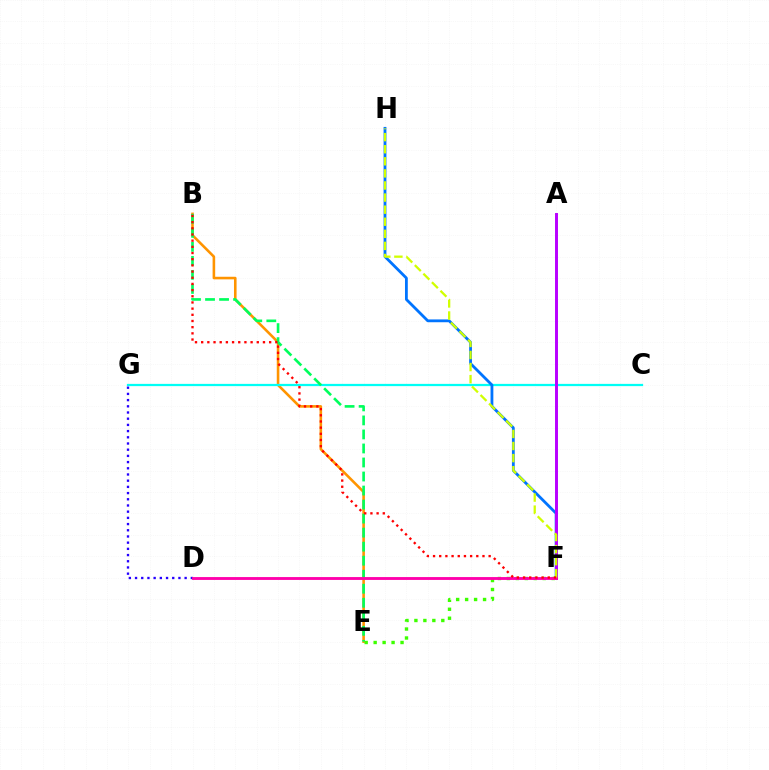{('B', 'E'): [{'color': '#ff9400', 'line_style': 'solid', 'thickness': 1.86}, {'color': '#00ff5c', 'line_style': 'dashed', 'thickness': 1.91}], ('C', 'G'): [{'color': '#00fff6', 'line_style': 'solid', 'thickness': 1.61}], ('F', 'H'): [{'color': '#0074ff', 'line_style': 'solid', 'thickness': 2.02}, {'color': '#d1ff00', 'line_style': 'dashed', 'thickness': 1.64}], ('A', 'F'): [{'color': '#b900ff', 'line_style': 'solid', 'thickness': 2.12}], ('D', 'G'): [{'color': '#2500ff', 'line_style': 'dotted', 'thickness': 1.68}], ('E', 'F'): [{'color': '#3dff00', 'line_style': 'dotted', 'thickness': 2.44}], ('D', 'F'): [{'color': '#ff00ac', 'line_style': 'solid', 'thickness': 2.06}], ('B', 'F'): [{'color': '#ff0000', 'line_style': 'dotted', 'thickness': 1.68}]}